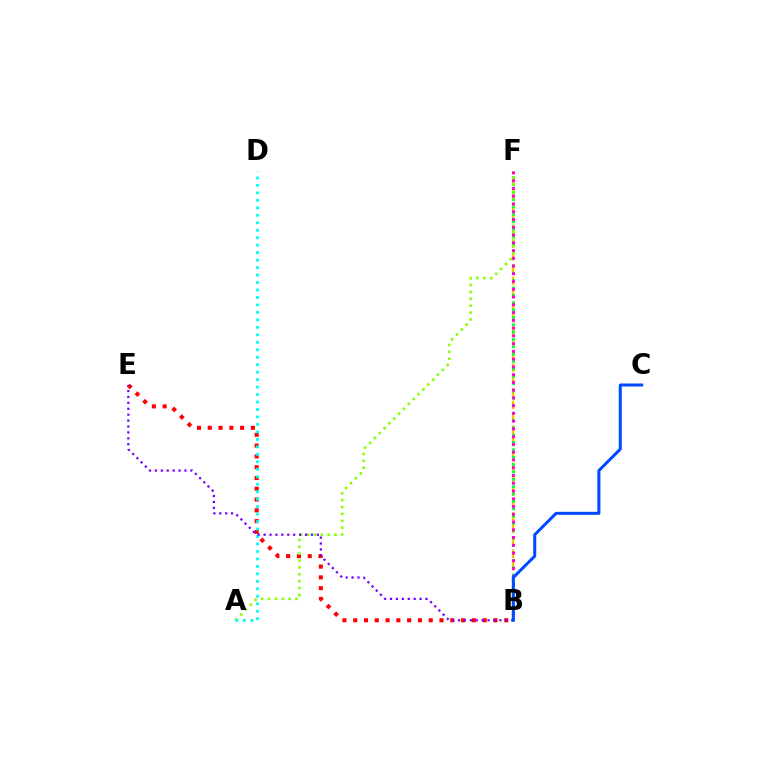{('B', 'F'): [{'color': '#ffbd00', 'line_style': 'dashed', 'thickness': 1.68}, {'color': '#00ff39', 'line_style': 'dotted', 'thickness': 2.0}, {'color': '#ff00cf', 'line_style': 'dotted', 'thickness': 2.11}], ('B', 'E'): [{'color': '#ff0000', 'line_style': 'dotted', 'thickness': 2.93}, {'color': '#7200ff', 'line_style': 'dotted', 'thickness': 1.61}], ('A', 'F'): [{'color': '#84ff00', 'line_style': 'dotted', 'thickness': 1.87}], ('A', 'D'): [{'color': '#00fff6', 'line_style': 'dotted', 'thickness': 2.03}], ('B', 'C'): [{'color': '#004bff', 'line_style': 'solid', 'thickness': 2.18}]}